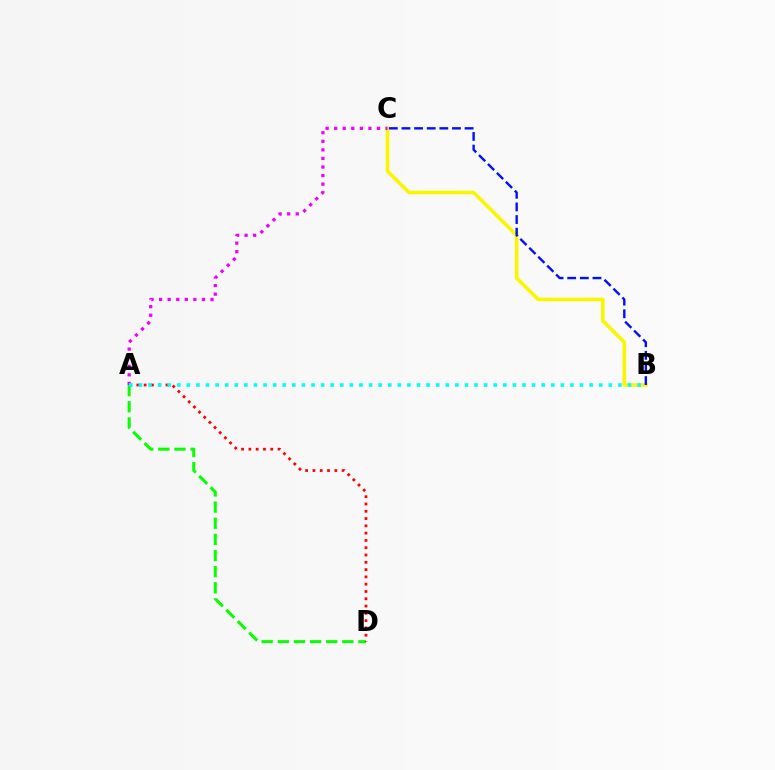{('A', 'D'): [{'color': '#08ff00', 'line_style': 'dashed', 'thickness': 2.19}, {'color': '#ff0000', 'line_style': 'dotted', 'thickness': 1.98}], ('B', 'C'): [{'color': '#fcf500', 'line_style': 'solid', 'thickness': 2.6}, {'color': '#0010ff', 'line_style': 'dashed', 'thickness': 1.72}], ('A', 'C'): [{'color': '#ee00ff', 'line_style': 'dotted', 'thickness': 2.33}], ('A', 'B'): [{'color': '#00fff6', 'line_style': 'dotted', 'thickness': 2.61}]}